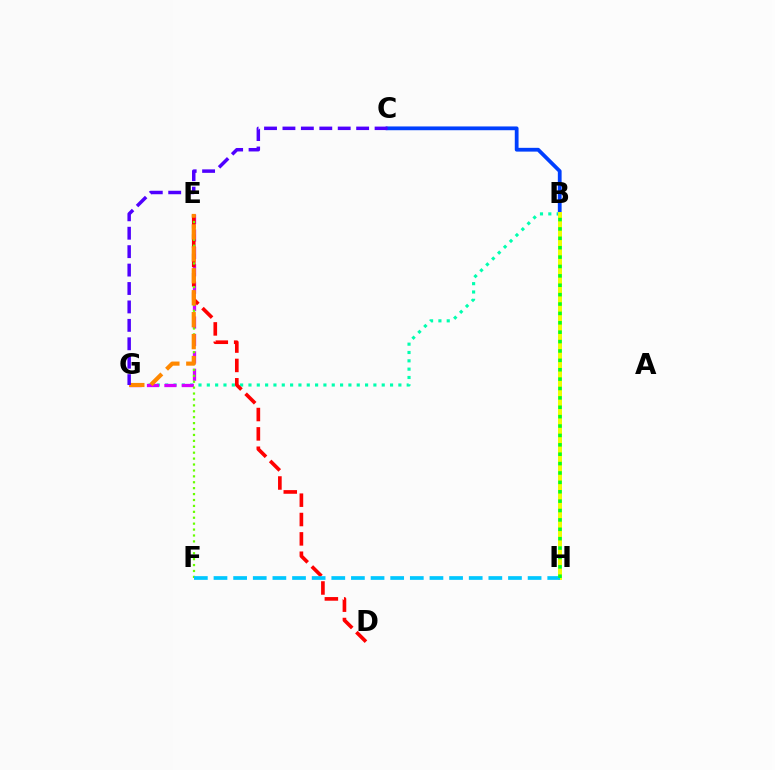{('B', 'G'): [{'color': '#00ffaf', 'line_style': 'dotted', 'thickness': 2.26}], ('B', 'H'): [{'color': '#ff00a0', 'line_style': 'dotted', 'thickness': 1.85}, {'color': '#eeff00', 'line_style': 'solid', 'thickness': 2.84}, {'color': '#00ff27', 'line_style': 'dotted', 'thickness': 2.55}], ('E', 'G'): [{'color': '#d600ff', 'line_style': 'dashed', 'thickness': 2.37}, {'color': '#ff8800', 'line_style': 'dashed', 'thickness': 2.98}], ('D', 'E'): [{'color': '#ff0000', 'line_style': 'dashed', 'thickness': 2.63}], ('E', 'F'): [{'color': '#66ff00', 'line_style': 'dotted', 'thickness': 1.61}], ('B', 'C'): [{'color': '#003fff', 'line_style': 'solid', 'thickness': 2.72}], ('F', 'H'): [{'color': '#00c7ff', 'line_style': 'dashed', 'thickness': 2.67}], ('C', 'G'): [{'color': '#4f00ff', 'line_style': 'dashed', 'thickness': 2.5}]}